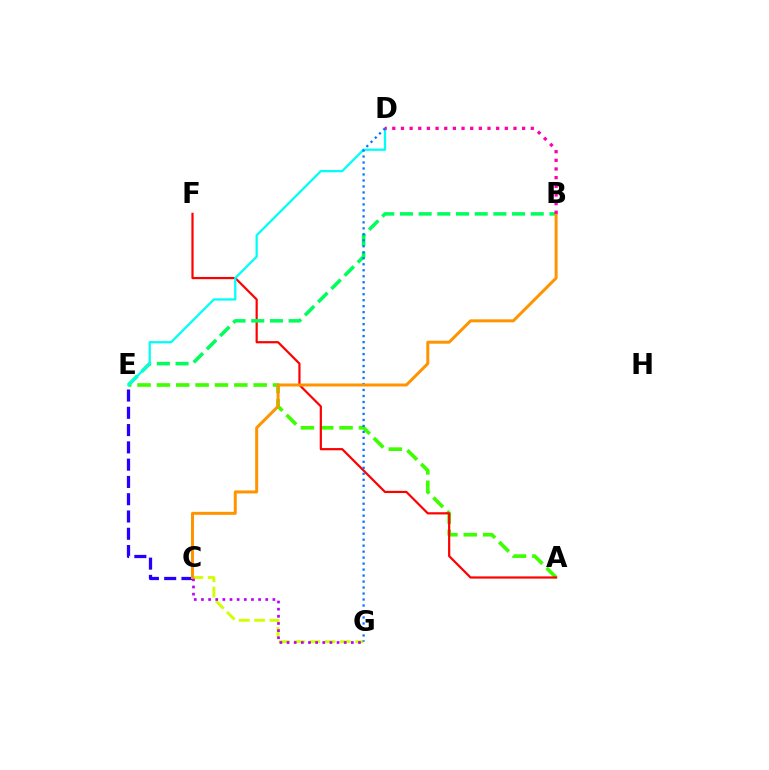{('C', 'E'): [{'color': '#2500ff', 'line_style': 'dashed', 'thickness': 2.35}], ('A', 'E'): [{'color': '#3dff00', 'line_style': 'dashed', 'thickness': 2.63}], ('C', 'G'): [{'color': '#d1ff00', 'line_style': 'dashed', 'thickness': 2.08}, {'color': '#b900ff', 'line_style': 'dotted', 'thickness': 1.94}], ('A', 'F'): [{'color': '#ff0000', 'line_style': 'solid', 'thickness': 1.59}], ('B', 'E'): [{'color': '#00ff5c', 'line_style': 'dashed', 'thickness': 2.54}], ('D', 'E'): [{'color': '#00fff6', 'line_style': 'solid', 'thickness': 1.63}], ('D', 'G'): [{'color': '#0074ff', 'line_style': 'dotted', 'thickness': 1.63}], ('B', 'C'): [{'color': '#ff9400', 'line_style': 'solid', 'thickness': 2.15}], ('B', 'D'): [{'color': '#ff00ac', 'line_style': 'dotted', 'thickness': 2.35}]}